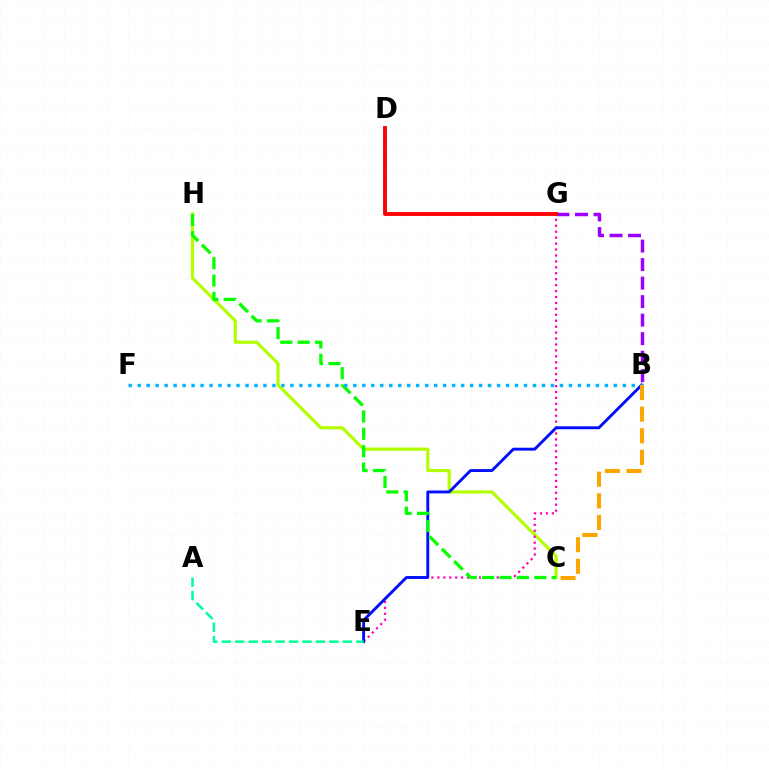{('C', 'H'): [{'color': '#b3ff00', 'line_style': 'solid', 'thickness': 2.29}, {'color': '#08ff00', 'line_style': 'dashed', 'thickness': 2.36}], ('E', 'G'): [{'color': '#ff00bd', 'line_style': 'dotted', 'thickness': 1.61}], ('B', 'E'): [{'color': '#0010ff', 'line_style': 'solid', 'thickness': 2.1}], ('A', 'E'): [{'color': '#00ff9d', 'line_style': 'dashed', 'thickness': 1.83}], ('B', 'F'): [{'color': '#00b5ff', 'line_style': 'dotted', 'thickness': 2.44}], ('B', 'C'): [{'color': '#ffa500', 'line_style': 'dashed', 'thickness': 2.94}], ('B', 'G'): [{'color': '#9b00ff', 'line_style': 'dashed', 'thickness': 2.52}], ('D', 'G'): [{'color': '#ff0000', 'line_style': 'solid', 'thickness': 2.78}]}